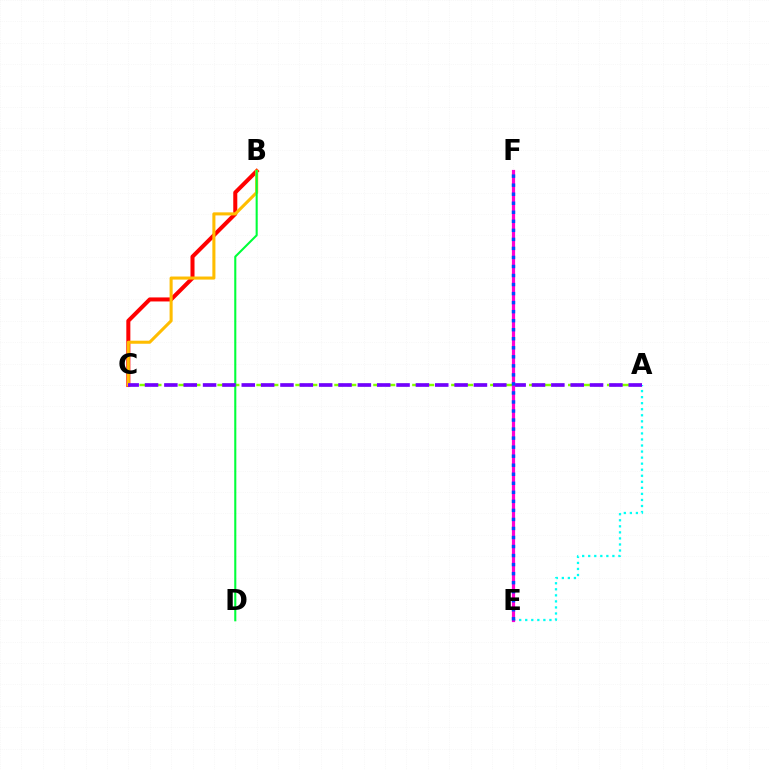{('B', 'C'): [{'color': '#ff0000', 'line_style': 'solid', 'thickness': 2.9}, {'color': '#ffbd00', 'line_style': 'solid', 'thickness': 2.21}], ('A', 'C'): [{'color': '#84ff00', 'line_style': 'dashed', 'thickness': 1.76}, {'color': '#7200ff', 'line_style': 'dashed', 'thickness': 2.63}], ('A', 'E'): [{'color': '#00fff6', 'line_style': 'dotted', 'thickness': 1.64}], ('B', 'D'): [{'color': '#00ff39', 'line_style': 'solid', 'thickness': 1.5}], ('E', 'F'): [{'color': '#ff00cf', 'line_style': 'solid', 'thickness': 2.31}, {'color': '#004bff', 'line_style': 'dotted', 'thickness': 2.45}]}